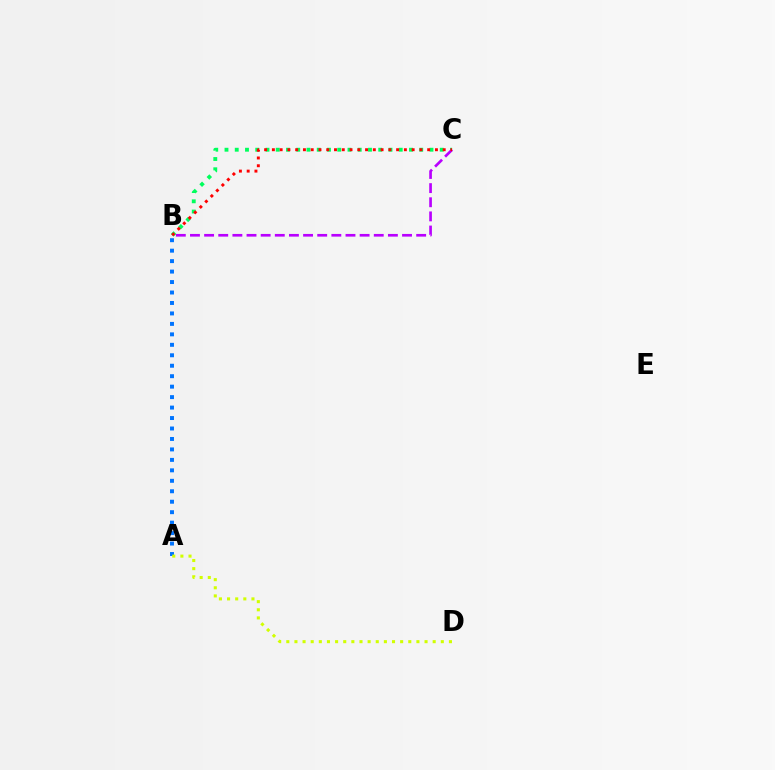{('A', 'B'): [{'color': '#0074ff', 'line_style': 'dotted', 'thickness': 2.84}], ('B', 'C'): [{'color': '#00ff5c', 'line_style': 'dotted', 'thickness': 2.78}, {'color': '#b900ff', 'line_style': 'dashed', 'thickness': 1.92}, {'color': '#ff0000', 'line_style': 'dotted', 'thickness': 2.11}], ('A', 'D'): [{'color': '#d1ff00', 'line_style': 'dotted', 'thickness': 2.21}]}